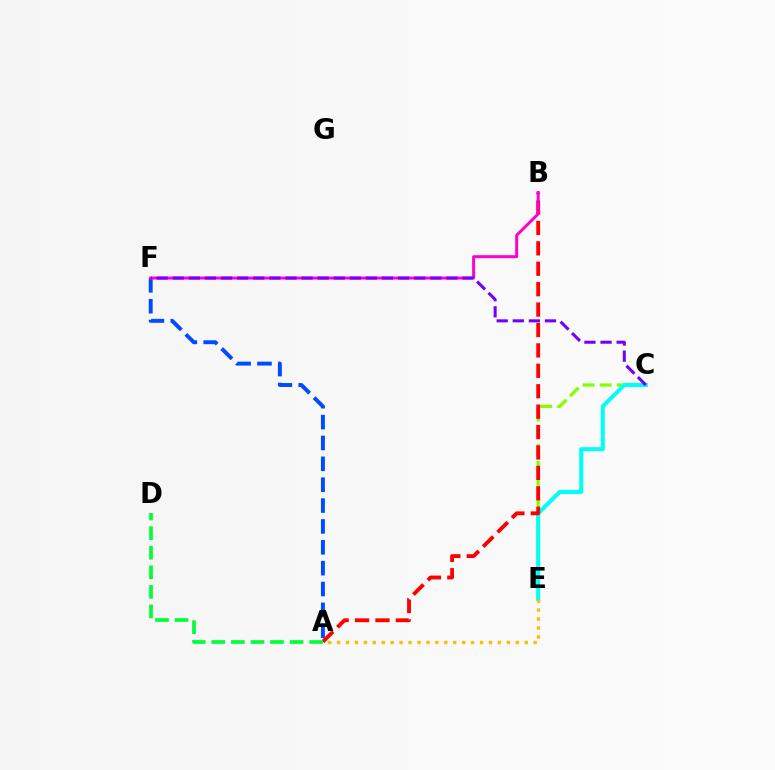{('C', 'E'): [{'color': '#84ff00', 'line_style': 'dashed', 'thickness': 2.32}, {'color': '#00fff6', 'line_style': 'solid', 'thickness': 2.92}], ('A', 'F'): [{'color': '#004bff', 'line_style': 'dashed', 'thickness': 2.83}], ('A', 'B'): [{'color': '#ff0000', 'line_style': 'dashed', 'thickness': 2.77}], ('B', 'F'): [{'color': '#ff00cf', 'line_style': 'solid', 'thickness': 2.15}], ('A', 'D'): [{'color': '#00ff39', 'line_style': 'dashed', 'thickness': 2.66}], ('A', 'E'): [{'color': '#ffbd00', 'line_style': 'dotted', 'thickness': 2.43}], ('C', 'F'): [{'color': '#7200ff', 'line_style': 'dashed', 'thickness': 2.19}]}